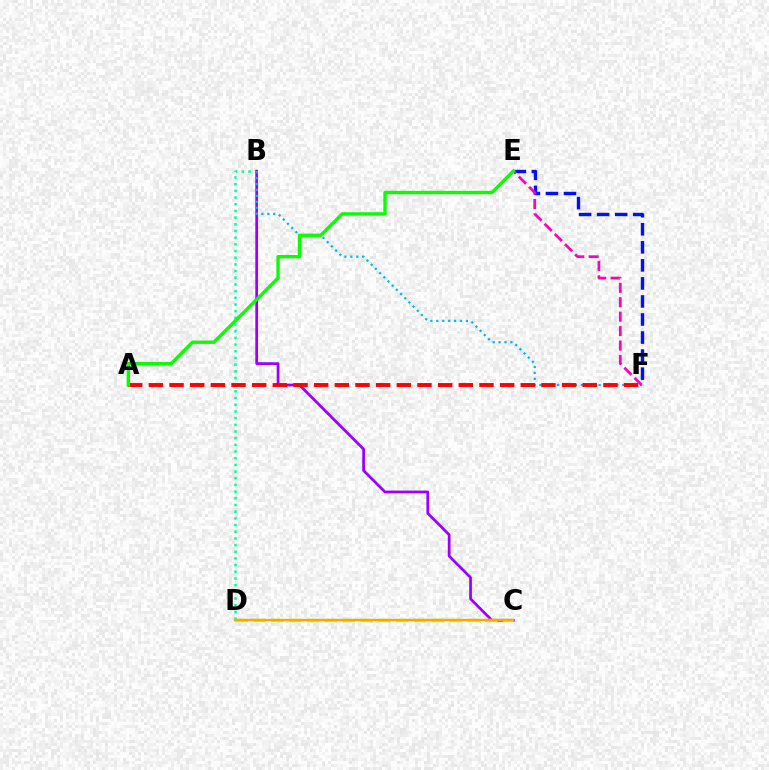{('B', 'D'): [{'color': '#00ff9d', 'line_style': 'dotted', 'thickness': 1.82}], ('B', 'C'): [{'color': '#9b00ff', 'line_style': 'solid', 'thickness': 1.97}], ('B', 'F'): [{'color': '#00b5ff', 'line_style': 'dotted', 'thickness': 1.61}], ('A', 'F'): [{'color': '#ff0000', 'line_style': 'dashed', 'thickness': 2.81}], ('E', 'F'): [{'color': '#0010ff', 'line_style': 'dashed', 'thickness': 2.45}, {'color': '#ff00bd', 'line_style': 'dashed', 'thickness': 1.96}], ('C', 'D'): [{'color': '#b3ff00', 'line_style': 'dashed', 'thickness': 2.42}, {'color': '#ffa500', 'line_style': 'solid', 'thickness': 1.7}], ('A', 'E'): [{'color': '#08ff00', 'line_style': 'solid', 'thickness': 2.41}]}